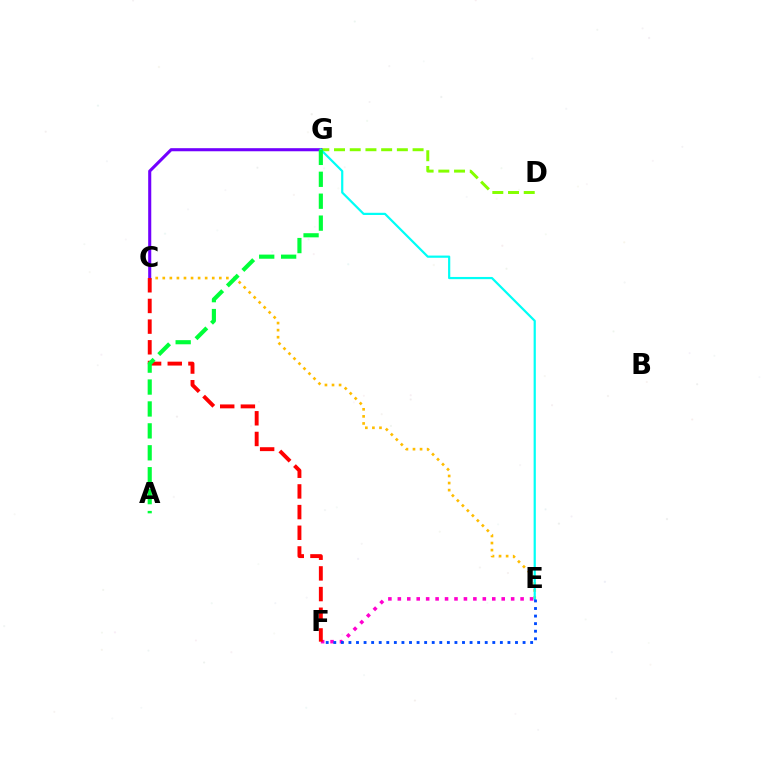{('C', 'E'): [{'color': '#ffbd00', 'line_style': 'dotted', 'thickness': 1.92}], ('D', 'G'): [{'color': '#84ff00', 'line_style': 'dashed', 'thickness': 2.13}], ('C', 'G'): [{'color': '#7200ff', 'line_style': 'solid', 'thickness': 2.22}], ('E', 'F'): [{'color': '#ff00cf', 'line_style': 'dotted', 'thickness': 2.57}, {'color': '#004bff', 'line_style': 'dotted', 'thickness': 2.06}], ('E', 'G'): [{'color': '#00fff6', 'line_style': 'solid', 'thickness': 1.59}], ('C', 'F'): [{'color': '#ff0000', 'line_style': 'dashed', 'thickness': 2.81}], ('A', 'G'): [{'color': '#00ff39', 'line_style': 'dashed', 'thickness': 2.98}]}